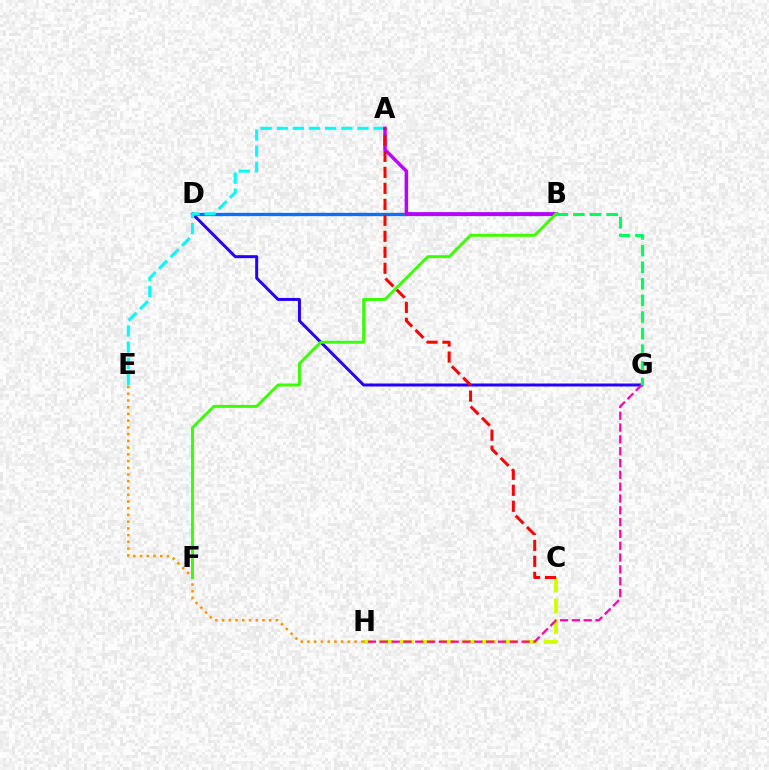{('D', 'G'): [{'color': '#2500ff', 'line_style': 'solid', 'thickness': 2.14}], ('B', 'D'): [{'color': '#0074ff', 'line_style': 'solid', 'thickness': 2.39}], ('A', 'E'): [{'color': '#00fff6', 'line_style': 'dashed', 'thickness': 2.19}], ('E', 'H'): [{'color': '#ff9400', 'line_style': 'dotted', 'thickness': 1.83}], ('A', 'B'): [{'color': '#b900ff', 'line_style': 'solid', 'thickness': 2.5}], ('B', 'F'): [{'color': '#3dff00', 'line_style': 'solid', 'thickness': 2.12}], ('C', 'H'): [{'color': '#d1ff00', 'line_style': 'dashed', 'thickness': 2.8}], ('G', 'H'): [{'color': '#ff00ac', 'line_style': 'dashed', 'thickness': 1.61}], ('A', 'C'): [{'color': '#ff0000', 'line_style': 'dashed', 'thickness': 2.17}], ('B', 'G'): [{'color': '#00ff5c', 'line_style': 'dashed', 'thickness': 2.26}]}